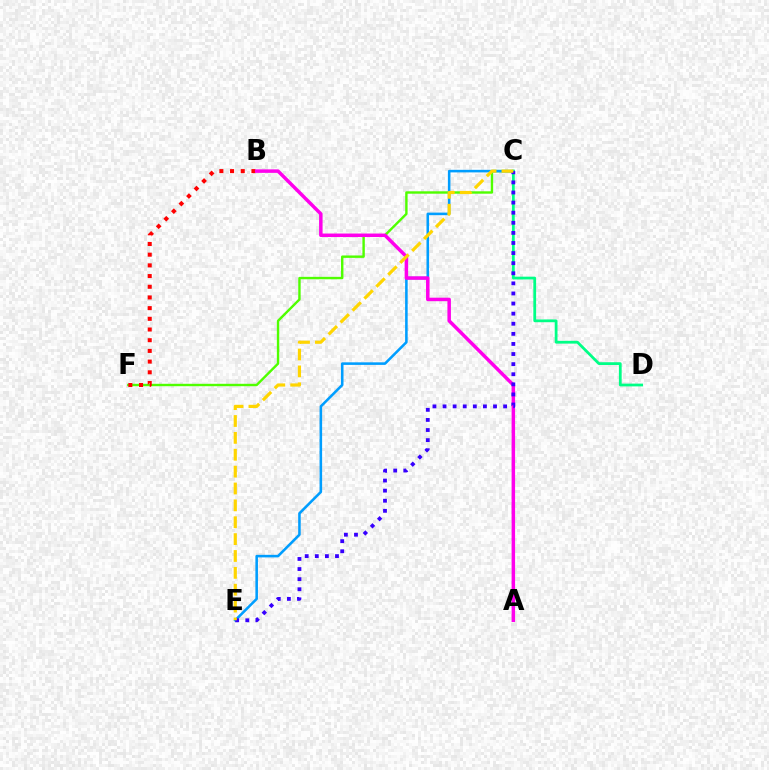{('C', 'F'): [{'color': '#4fff00', 'line_style': 'solid', 'thickness': 1.73}], ('C', 'E'): [{'color': '#009eff', 'line_style': 'solid', 'thickness': 1.85}, {'color': '#3700ff', 'line_style': 'dotted', 'thickness': 2.74}, {'color': '#ffd500', 'line_style': 'dashed', 'thickness': 2.29}], ('B', 'F'): [{'color': '#ff0000', 'line_style': 'dotted', 'thickness': 2.91}], ('A', 'B'): [{'color': '#ff00ed', 'line_style': 'solid', 'thickness': 2.51}], ('C', 'D'): [{'color': '#00ff86', 'line_style': 'solid', 'thickness': 1.99}]}